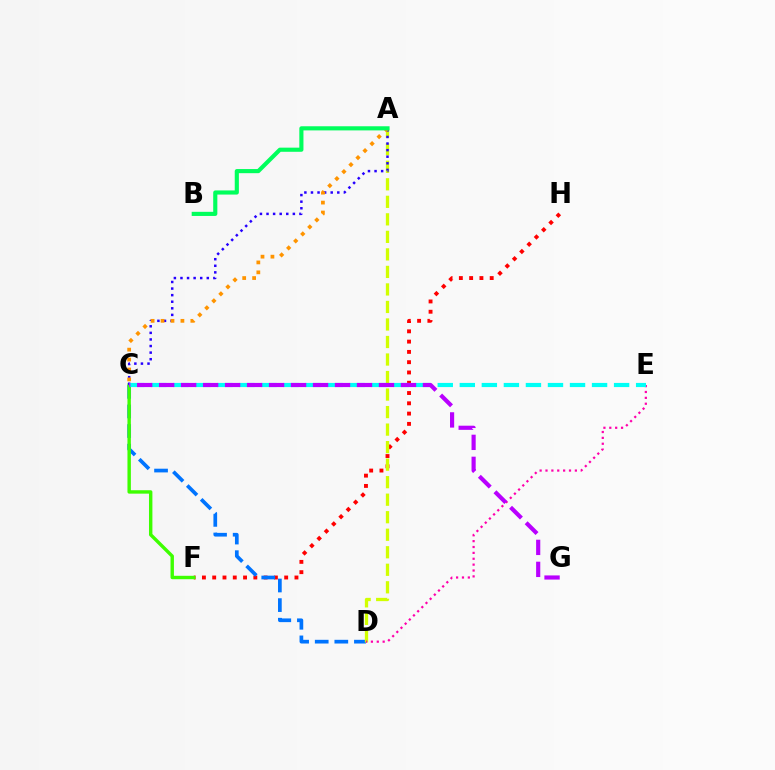{('F', 'H'): [{'color': '#ff0000', 'line_style': 'dotted', 'thickness': 2.79}], ('C', 'D'): [{'color': '#0074ff', 'line_style': 'dashed', 'thickness': 2.66}], ('A', 'D'): [{'color': '#d1ff00', 'line_style': 'dashed', 'thickness': 2.38}], ('C', 'F'): [{'color': '#3dff00', 'line_style': 'solid', 'thickness': 2.45}], ('D', 'E'): [{'color': '#ff00ac', 'line_style': 'dotted', 'thickness': 1.6}], ('A', 'C'): [{'color': '#2500ff', 'line_style': 'dotted', 'thickness': 1.79}, {'color': '#ff9400', 'line_style': 'dotted', 'thickness': 2.7}], ('C', 'E'): [{'color': '#00fff6', 'line_style': 'dashed', 'thickness': 2.99}], ('C', 'G'): [{'color': '#b900ff', 'line_style': 'dashed', 'thickness': 2.99}], ('A', 'B'): [{'color': '#00ff5c', 'line_style': 'solid', 'thickness': 2.97}]}